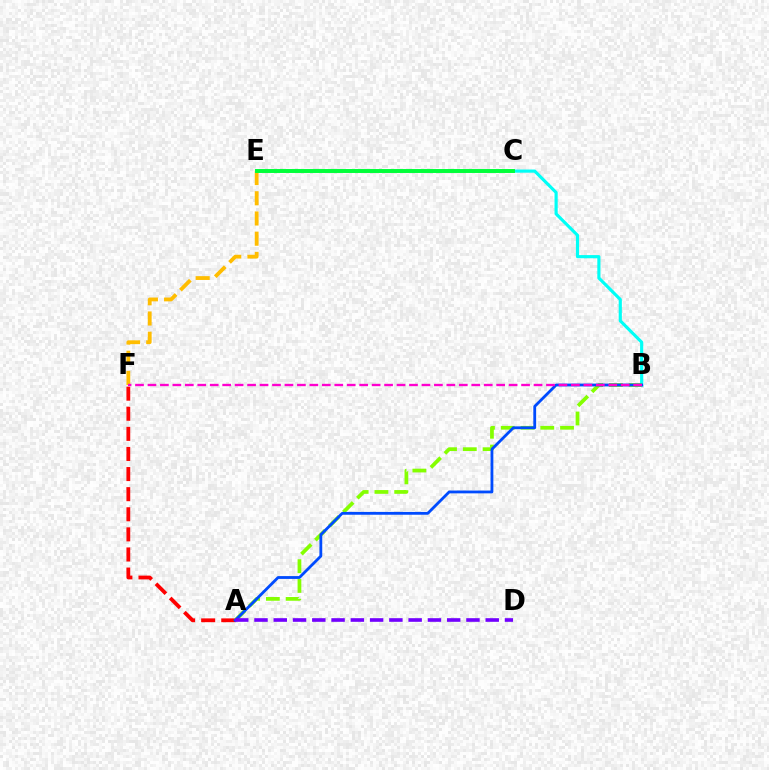{('B', 'C'): [{'color': '#00fff6', 'line_style': 'solid', 'thickness': 2.27}], ('A', 'F'): [{'color': '#ff0000', 'line_style': 'dashed', 'thickness': 2.73}], ('A', 'B'): [{'color': '#84ff00', 'line_style': 'dashed', 'thickness': 2.69}, {'color': '#004bff', 'line_style': 'solid', 'thickness': 2.02}], ('E', 'F'): [{'color': '#ffbd00', 'line_style': 'dashed', 'thickness': 2.75}], ('A', 'D'): [{'color': '#7200ff', 'line_style': 'dashed', 'thickness': 2.62}], ('C', 'E'): [{'color': '#00ff39', 'line_style': 'solid', 'thickness': 2.84}], ('B', 'F'): [{'color': '#ff00cf', 'line_style': 'dashed', 'thickness': 1.69}]}